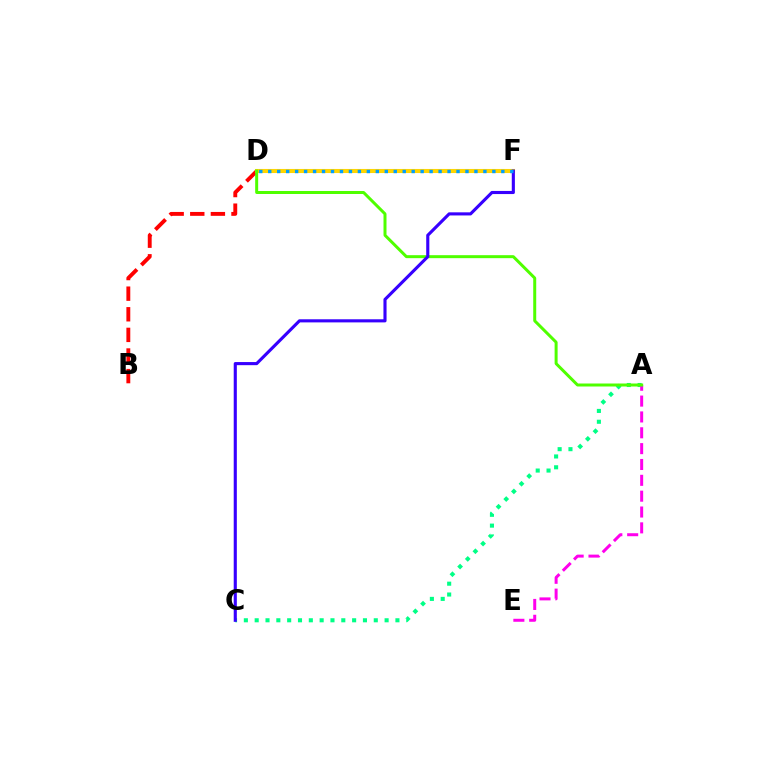{('B', 'D'): [{'color': '#ff0000', 'line_style': 'dashed', 'thickness': 2.8}], ('A', 'C'): [{'color': '#00ff86', 'line_style': 'dotted', 'thickness': 2.94}], ('D', 'F'): [{'color': '#ffd500', 'line_style': 'solid', 'thickness': 2.94}, {'color': '#009eff', 'line_style': 'dotted', 'thickness': 2.44}], ('A', 'E'): [{'color': '#ff00ed', 'line_style': 'dashed', 'thickness': 2.15}], ('A', 'D'): [{'color': '#4fff00', 'line_style': 'solid', 'thickness': 2.15}], ('C', 'F'): [{'color': '#3700ff', 'line_style': 'solid', 'thickness': 2.24}]}